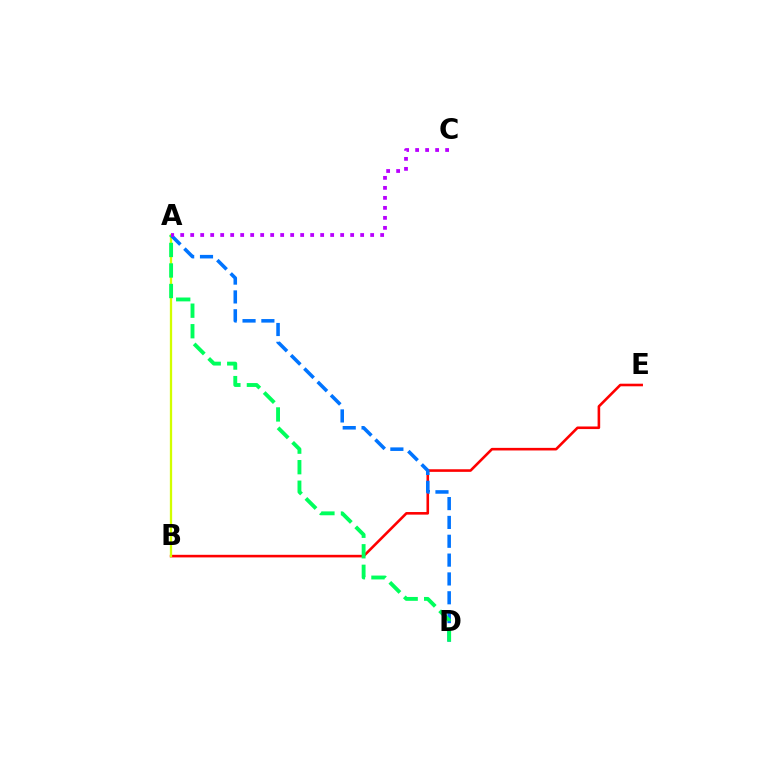{('B', 'E'): [{'color': '#ff0000', 'line_style': 'solid', 'thickness': 1.87}], ('A', 'B'): [{'color': '#d1ff00', 'line_style': 'solid', 'thickness': 1.65}], ('A', 'D'): [{'color': '#0074ff', 'line_style': 'dashed', 'thickness': 2.56}, {'color': '#00ff5c', 'line_style': 'dashed', 'thickness': 2.79}], ('A', 'C'): [{'color': '#b900ff', 'line_style': 'dotted', 'thickness': 2.72}]}